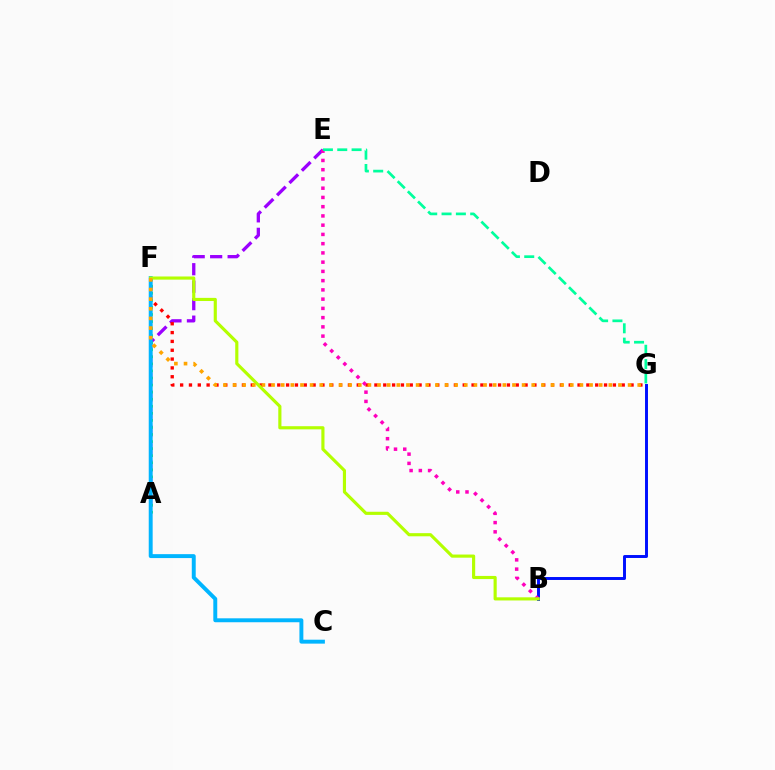{('A', 'E'): [{'color': '#9b00ff', 'line_style': 'dashed', 'thickness': 2.37}], ('A', 'F'): [{'color': '#08ff00', 'line_style': 'dotted', 'thickness': 1.92}], ('B', 'G'): [{'color': '#0010ff', 'line_style': 'solid', 'thickness': 2.12}], ('F', 'G'): [{'color': '#ff0000', 'line_style': 'dotted', 'thickness': 2.4}, {'color': '#ffa500', 'line_style': 'dotted', 'thickness': 2.62}], ('B', 'E'): [{'color': '#ff00bd', 'line_style': 'dotted', 'thickness': 2.51}], ('C', 'F'): [{'color': '#00b5ff', 'line_style': 'solid', 'thickness': 2.83}], ('B', 'F'): [{'color': '#b3ff00', 'line_style': 'solid', 'thickness': 2.26}], ('E', 'G'): [{'color': '#00ff9d', 'line_style': 'dashed', 'thickness': 1.95}]}